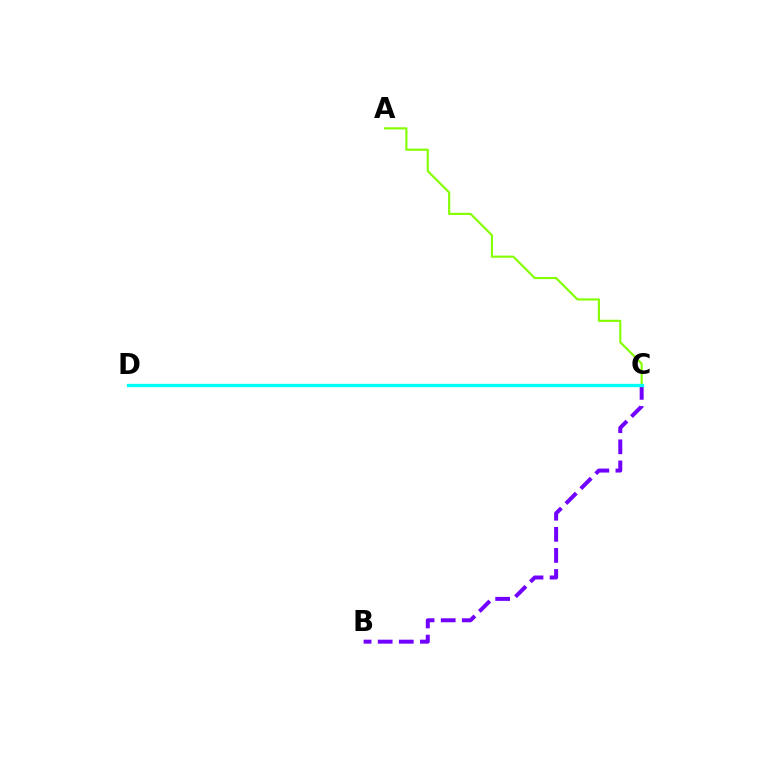{('C', 'D'): [{'color': '#ff0000', 'line_style': 'dashed', 'thickness': 1.94}, {'color': '#00fff6', 'line_style': 'solid', 'thickness': 2.41}], ('B', 'C'): [{'color': '#7200ff', 'line_style': 'dashed', 'thickness': 2.87}], ('A', 'C'): [{'color': '#84ff00', 'line_style': 'solid', 'thickness': 1.54}]}